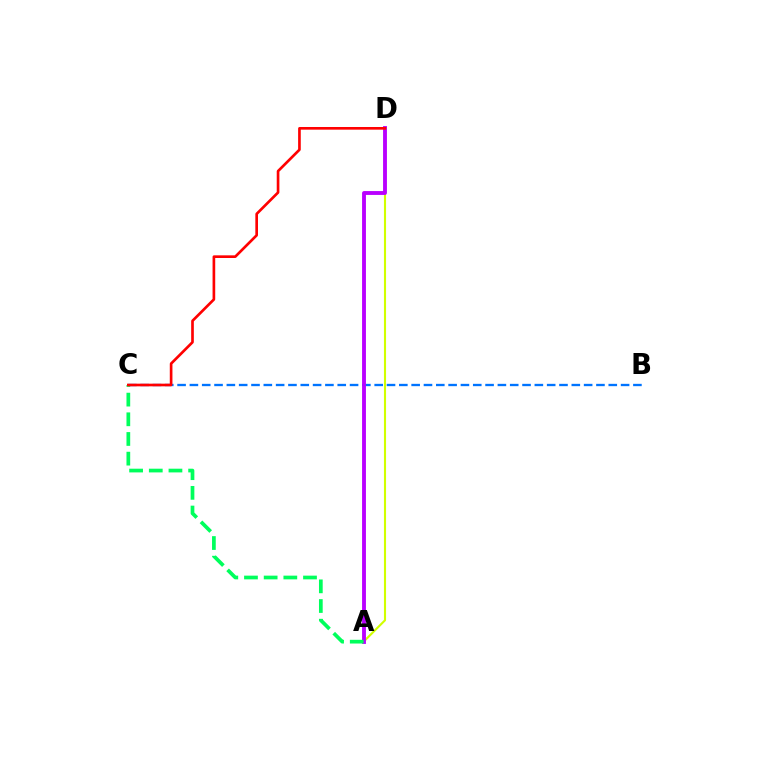{('A', 'D'): [{'color': '#d1ff00', 'line_style': 'solid', 'thickness': 1.52}, {'color': '#b900ff', 'line_style': 'solid', 'thickness': 2.78}], ('B', 'C'): [{'color': '#0074ff', 'line_style': 'dashed', 'thickness': 1.67}], ('A', 'C'): [{'color': '#00ff5c', 'line_style': 'dashed', 'thickness': 2.67}], ('C', 'D'): [{'color': '#ff0000', 'line_style': 'solid', 'thickness': 1.92}]}